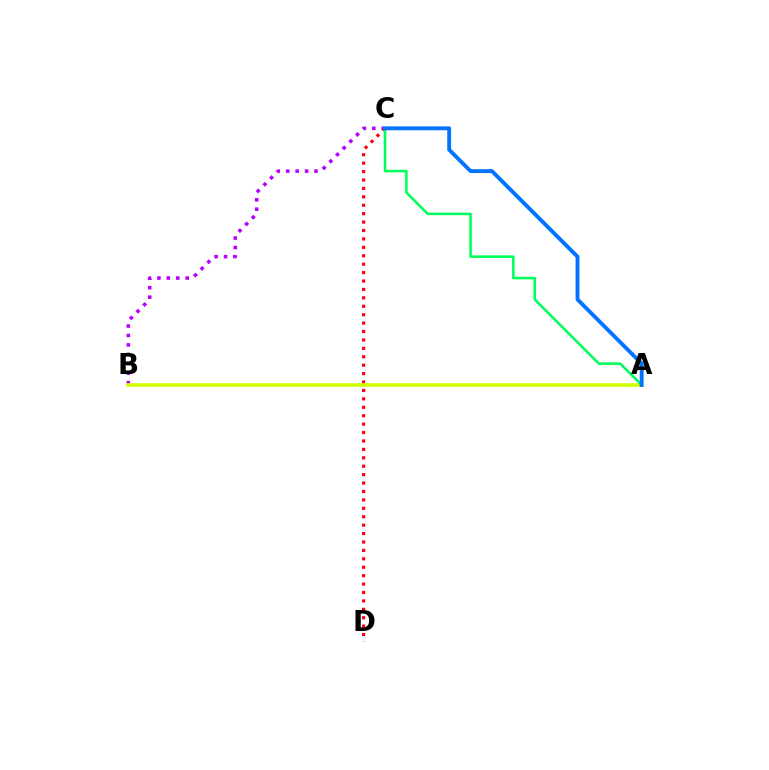{('B', 'C'): [{'color': '#b900ff', 'line_style': 'dotted', 'thickness': 2.56}], ('C', 'D'): [{'color': '#ff0000', 'line_style': 'dotted', 'thickness': 2.29}], ('A', 'B'): [{'color': '#d1ff00', 'line_style': 'solid', 'thickness': 2.59}], ('A', 'C'): [{'color': '#00ff5c', 'line_style': 'solid', 'thickness': 1.84}, {'color': '#0074ff', 'line_style': 'solid', 'thickness': 2.79}]}